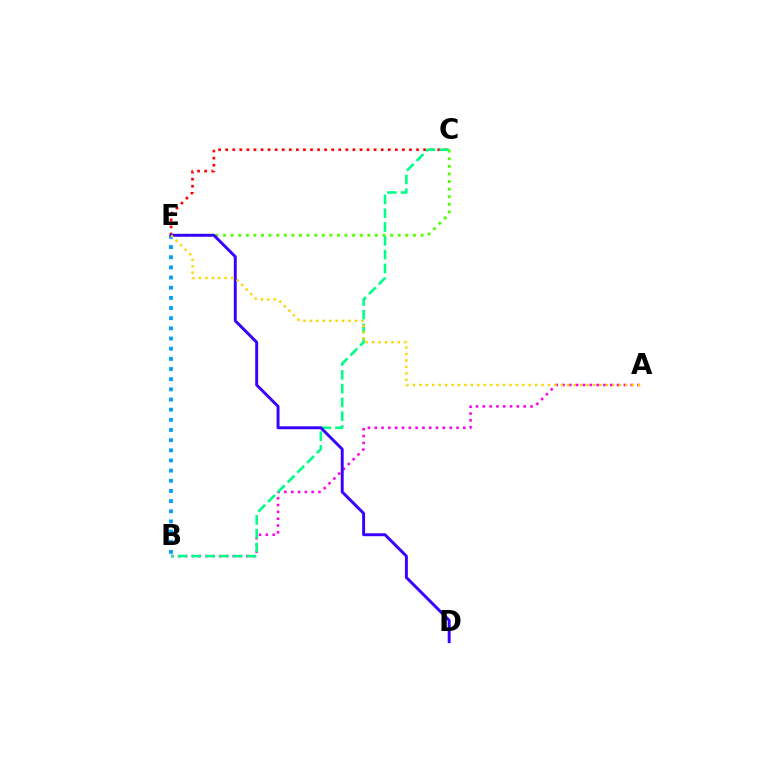{('A', 'B'): [{'color': '#ff00ed', 'line_style': 'dotted', 'thickness': 1.85}], ('C', 'E'): [{'color': '#ff0000', 'line_style': 'dotted', 'thickness': 1.92}, {'color': '#4fff00', 'line_style': 'dotted', 'thickness': 2.06}], ('B', 'C'): [{'color': '#00ff86', 'line_style': 'dashed', 'thickness': 1.87}], ('B', 'E'): [{'color': '#009eff', 'line_style': 'dotted', 'thickness': 2.76}], ('D', 'E'): [{'color': '#3700ff', 'line_style': 'solid', 'thickness': 2.11}], ('A', 'E'): [{'color': '#ffd500', 'line_style': 'dotted', 'thickness': 1.75}]}